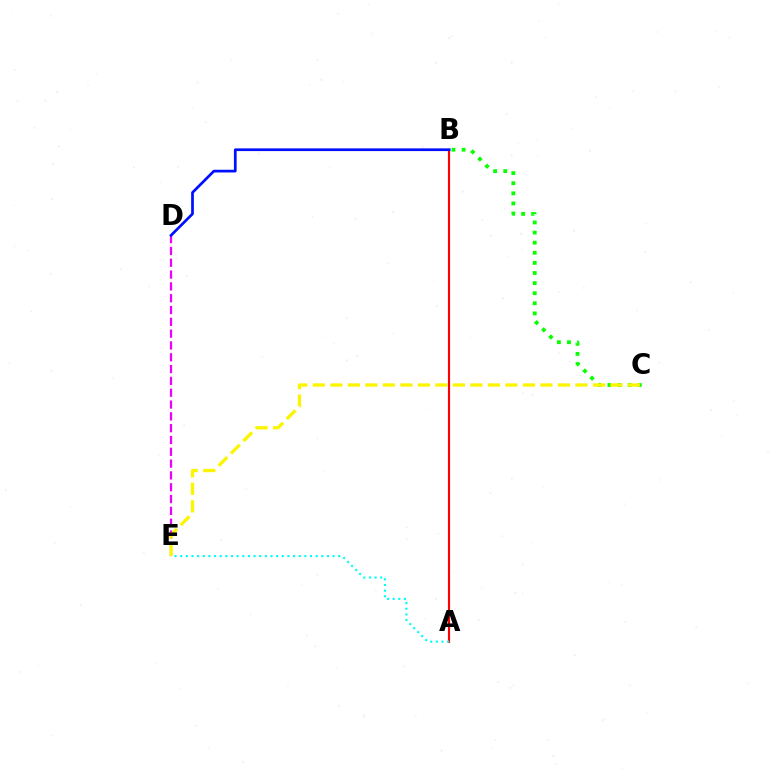{('B', 'C'): [{'color': '#08ff00', 'line_style': 'dotted', 'thickness': 2.75}], ('A', 'B'): [{'color': '#ff0000', 'line_style': 'solid', 'thickness': 1.55}], ('D', 'E'): [{'color': '#ee00ff', 'line_style': 'dashed', 'thickness': 1.61}], ('A', 'E'): [{'color': '#00fff6', 'line_style': 'dotted', 'thickness': 1.53}], ('B', 'D'): [{'color': '#0010ff', 'line_style': 'solid', 'thickness': 1.96}], ('C', 'E'): [{'color': '#fcf500', 'line_style': 'dashed', 'thickness': 2.38}]}